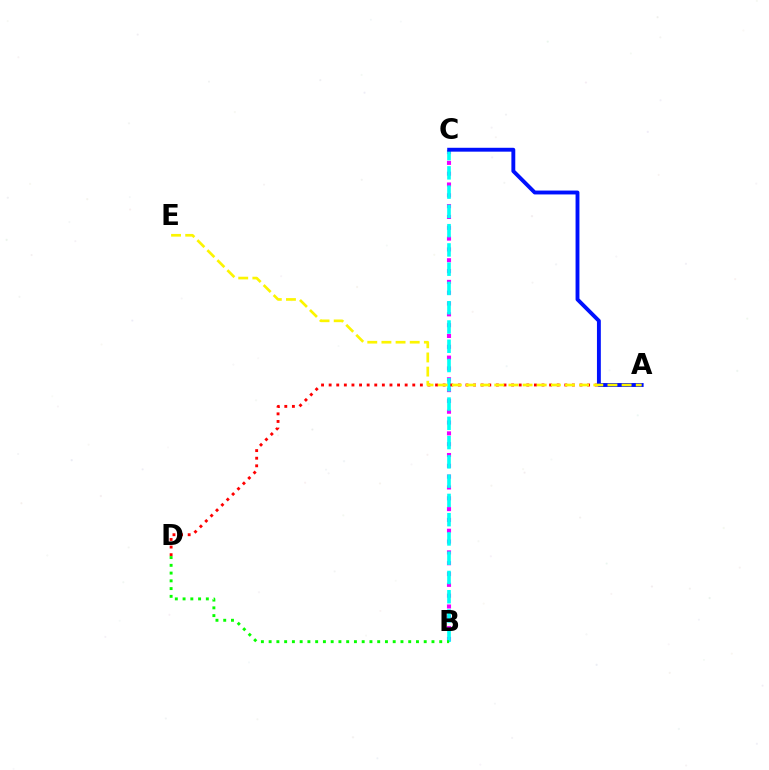{('B', 'C'): [{'color': '#ee00ff', 'line_style': 'dotted', 'thickness': 2.94}, {'color': '#00fff6', 'line_style': 'dashed', 'thickness': 2.62}], ('A', 'D'): [{'color': '#ff0000', 'line_style': 'dotted', 'thickness': 2.07}], ('A', 'C'): [{'color': '#0010ff', 'line_style': 'solid', 'thickness': 2.79}], ('A', 'E'): [{'color': '#fcf500', 'line_style': 'dashed', 'thickness': 1.92}], ('B', 'D'): [{'color': '#08ff00', 'line_style': 'dotted', 'thickness': 2.11}]}